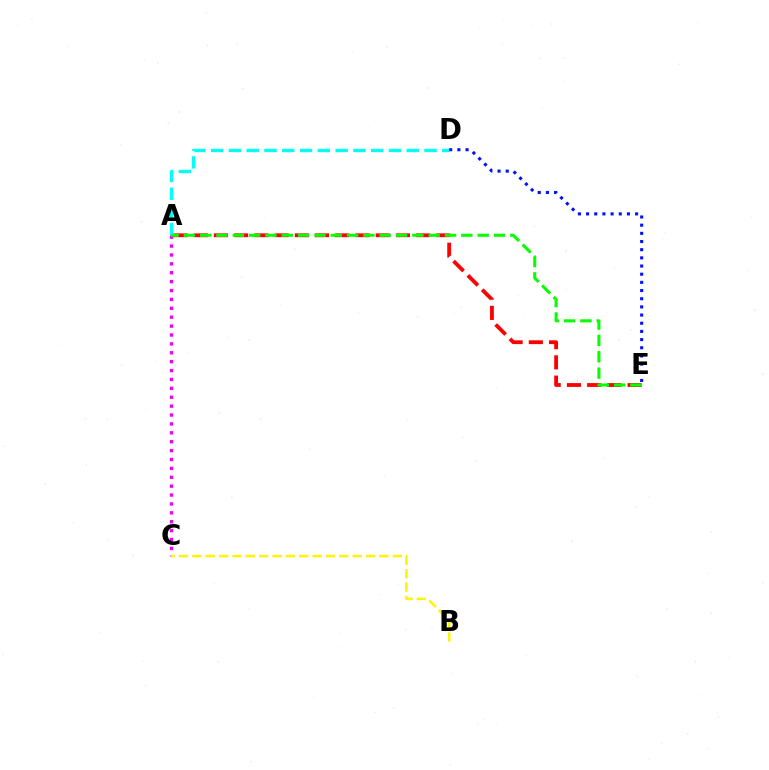{('A', 'E'): [{'color': '#ff0000', 'line_style': 'dashed', 'thickness': 2.75}, {'color': '#08ff00', 'line_style': 'dashed', 'thickness': 2.22}], ('A', 'D'): [{'color': '#00fff6', 'line_style': 'dashed', 'thickness': 2.42}], ('A', 'C'): [{'color': '#ee00ff', 'line_style': 'dotted', 'thickness': 2.42}], ('B', 'C'): [{'color': '#fcf500', 'line_style': 'dashed', 'thickness': 1.81}], ('D', 'E'): [{'color': '#0010ff', 'line_style': 'dotted', 'thickness': 2.22}]}